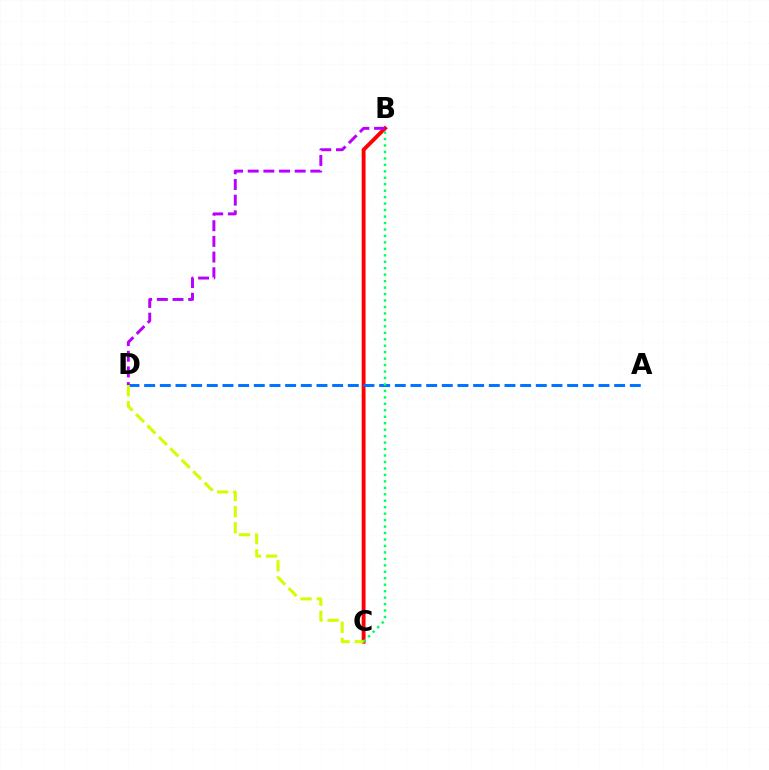{('B', 'C'): [{'color': '#ff0000', 'line_style': 'solid', 'thickness': 2.79}, {'color': '#00ff5c', 'line_style': 'dotted', 'thickness': 1.75}], ('A', 'D'): [{'color': '#0074ff', 'line_style': 'dashed', 'thickness': 2.13}], ('C', 'D'): [{'color': '#d1ff00', 'line_style': 'dashed', 'thickness': 2.2}], ('B', 'D'): [{'color': '#b900ff', 'line_style': 'dashed', 'thickness': 2.13}]}